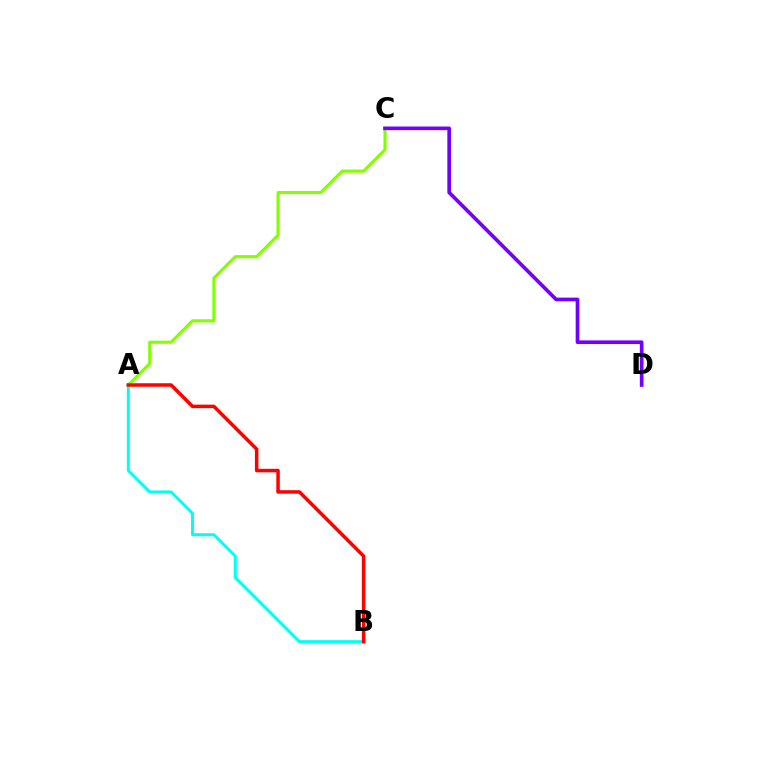{('A', 'B'): [{'color': '#00fff6', 'line_style': 'solid', 'thickness': 2.16}, {'color': '#ff0000', 'line_style': 'solid', 'thickness': 2.52}], ('A', 'C'): [{'color': '#84ff00', 'line_style': 'solid', 'thickness': 2.25}], ('C', 'D'): [{'color': '#7200ff', 'line_style': 'solid', 'thickness': 2.63}]}